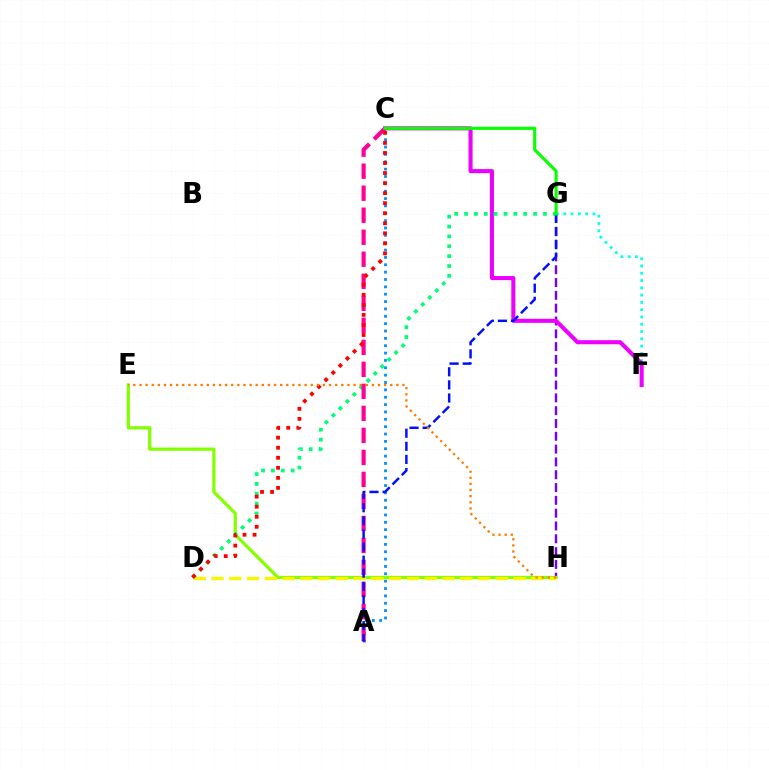{('F', 'G'): [{'color': '#00fff6', 'line_style': 'dotted', 'thickness': 1.98}], ('G', 'H'): [{'color': '#7200ff', 'line_style': 'dashed', 'thickness': 1.74}], ('A', 'C'): [{'color': '#008cff', 'line_style': 'dotted', 'thickness': 2.0}, {'color': '#ff0094', 'line_style': 'dashed', 'thickness': 2.99}], ('E', 'H'): [{'color': '#84ff00', 'line_style': 'solid', 'thickness': 2.32}, {'color': '#ff7c00', 'line_style': 'dotted', 'thickness': 1.66}], ('C', 'F'): [{'color': '#ee00ff', 'line_style': 'solid', 'thickness': 2.92}], ('D', 'H'): [{'color': '#fcf500', 'line_style': 'dashed', 'thickness': 2.41}], ('D', 'G'): [{'color': '#00ff74', 'line_style': 'dotted', 'thickness': 2.68}], ('A', 'G'): [{'color': '#0010ff', 'line_style': 'dashed', 'thickness': 1.78}], ('C', 'D'): [{'color': '#ff0000', 'line_style': 'dotted', 'thickness': 2.73}], ('C', 'G'): [{'color': '#08ff00', 'line_style': 'solid', 'thickness': 2.26}]}